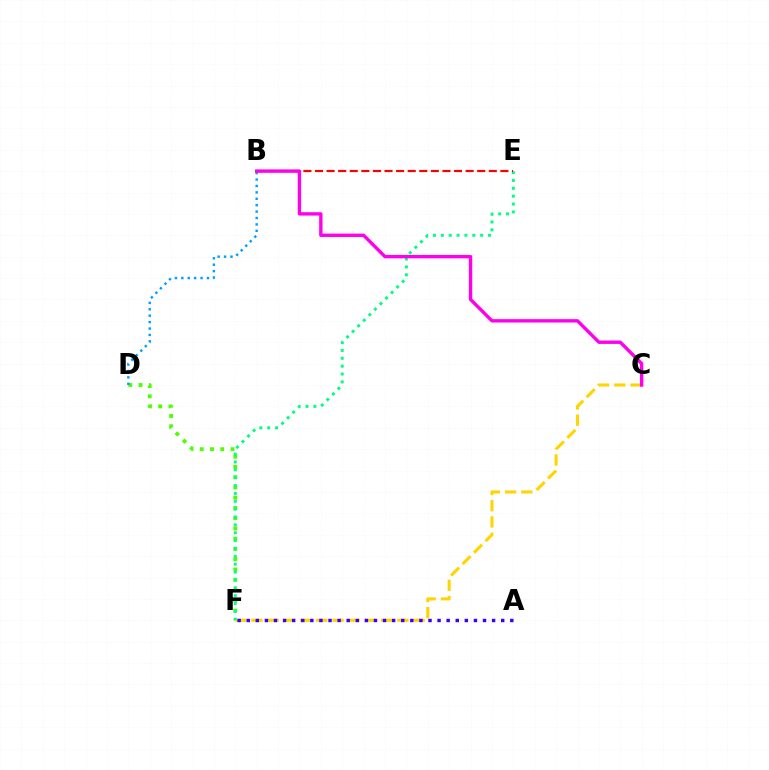{('D', 'F'): [{'color': '#4fff00', 'line_style': 'dotted', 'thickness': 2.79}], ('C', 'F'): [{'color': '#ffd500', 'line_style': 'dashed', 'thickness': 2.2}], ('B', 'D'): [{'color': '#009eff', 'line_style': 'dotted', 'thickness': 1.74}], ('E', 'F'): [{'color': '#00ff86', 'line_style': 'dotted', 'thickness': 2.14}], ('B', 'E'): [{'color': '#ff0000', 'line_style': 'dashed', 'thickness': 1.57}], ('A', 'F'): [{'color': '#3700ff', 'line_style': 'dotted', 'thickness': 2.47}], ('B', 'C'): [{'color': '#ff00ed', 'line_style': 'solid', 'thickness': 2.43}]}